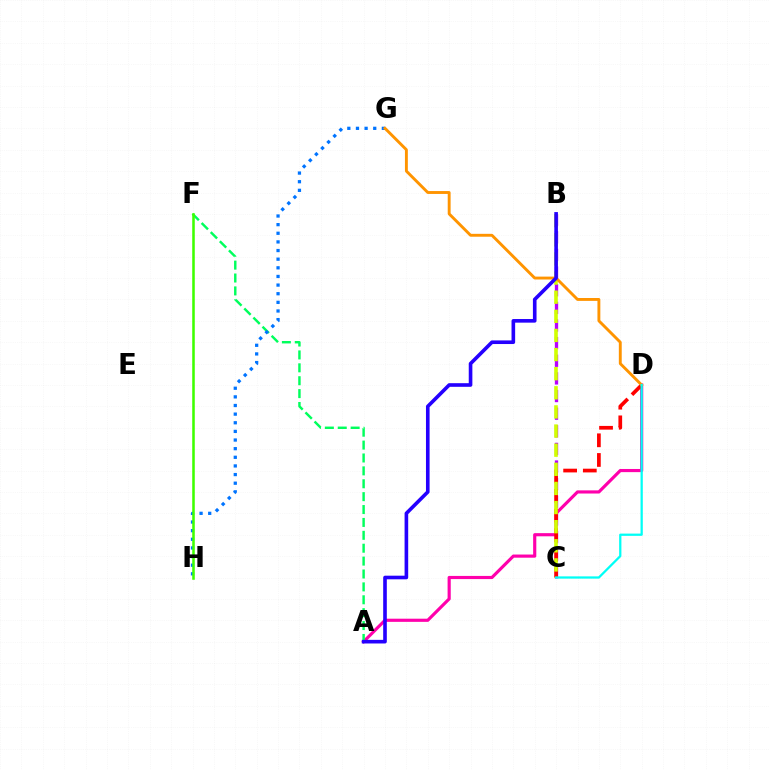{('A', 'D'): [{'color': '#ff00ac', 'line_style': 'solid', 'thickness': 2.27}], ('A', 'F'): [{'color': '#00ff5c', 'line_style': 'dashed', 'thickness': 1.75}], ('B', 'C'): [{'color': '#b900ff', 'line_style': 'dashed', 'thickness': 2.4}, {'color': '#d1ff00', 'line_style': 'dashed', 'thickness': 2.6}], ('G', 'H'): [{'color': '#0074ff', 'line_style': 'dotted', 'thickness': 2.35}], ('F', 'H'): [{'color': '#3dff00', 'line_style': 'solid', 'thickness': 1.83}], ('C', 'D'): [{'color': '#ff0000', 'line_style': 'dashed', 'thickness': 2.67}, {'color': '#00fff6', 'line_style': 'solid', 'thickness': 1.63}], ('D', 'G'): [{'color': '#ff9400', 'line_style': 'solid', 'thickness': 2.08}], ('A', 'B'): [{'color': '#2500ff', 'line_style': 'solid', 'thickness': 2.61}]}